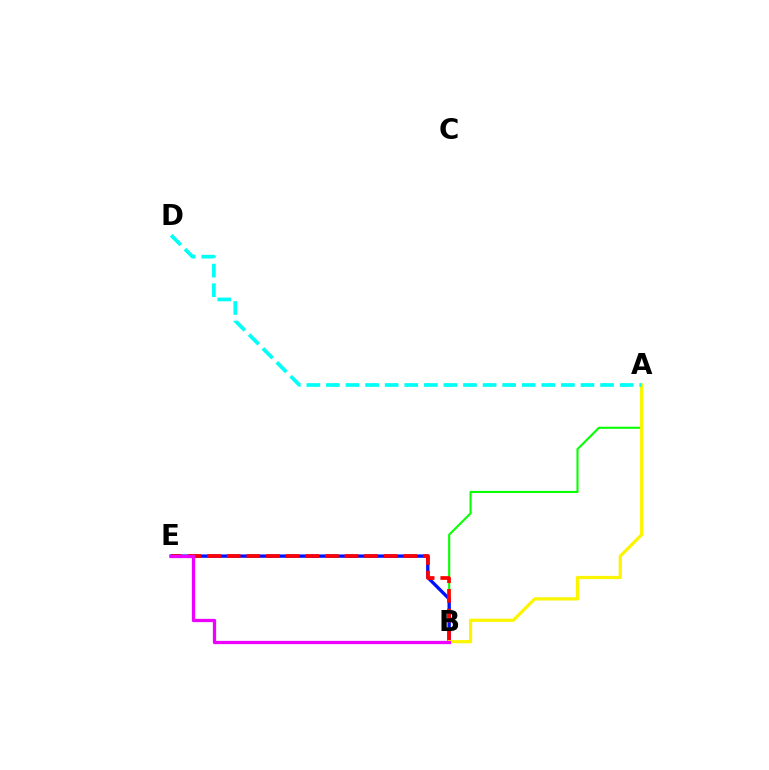{('A', 'B'): [{'color': '#08ff00', 'line_style': 'solid', 'thickness': 1.51}, {'color': '#fcf500', 'line_style': 'solid', 'thickness': 2.32}], ('B', 'E'): [{'color': '#0010ff', 'line_style': 'solid', 'thickness': 2.39}, {'color': '#ff0000', 'line_style': 'dashed', 'thickness': 2.67}, {'color': '#ee00ff', 'line_style': 'solid', 'thickness': 2.36}], ('A', 'D'): [{'color': '#00fff6', 'line_style': 'dashed', 'thickness': 2.66}]}